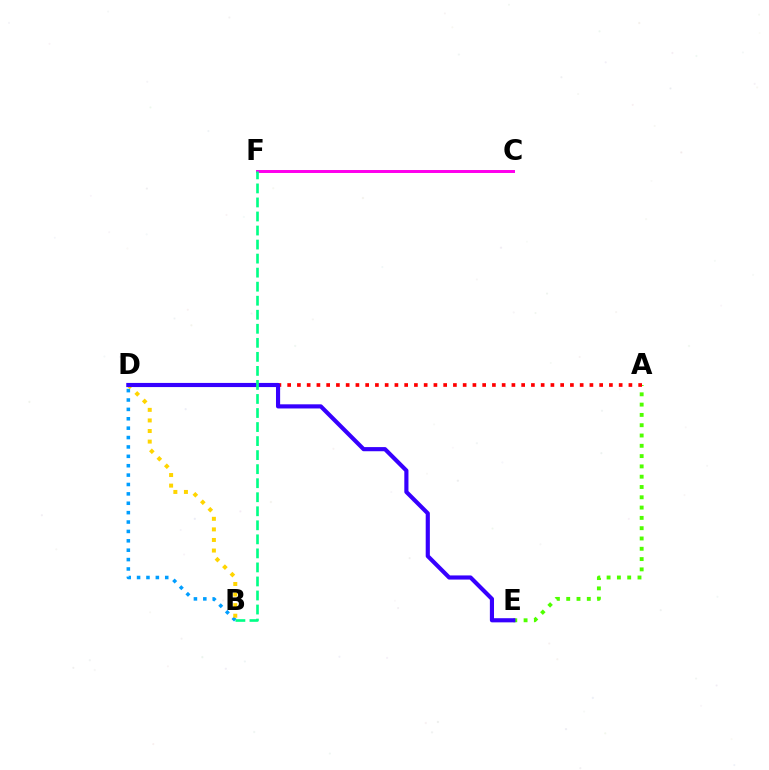{('A', 'E'): [{'color': '#4fff00', 'line_style': 'dotted', 'thickness': 2.8}], ('B', 'D'): [{'color': '#009eff', 'line_style': 'dotted', 'thickness': 2.55}, {'color': '#ffd500', 'line_style': 'dotted', 'thickness': 2.87}], ('C', 'F'): [{'color': '#ff00ed', 'line_style': 'solid', 'thickness': 2.14}], ('A', 'D'): [{'color': '#ff0000', 'line_style': 'dotted', 'thickness': 2.65}], ('D', 'E'): [{'color': '#3700ff', 'line_style': 'solid', 'thickness': 2.98}], ('B', 'F'): [{'color': '#00ff86', 'line_style': 'dashed', 'thickness': 1.91}]}